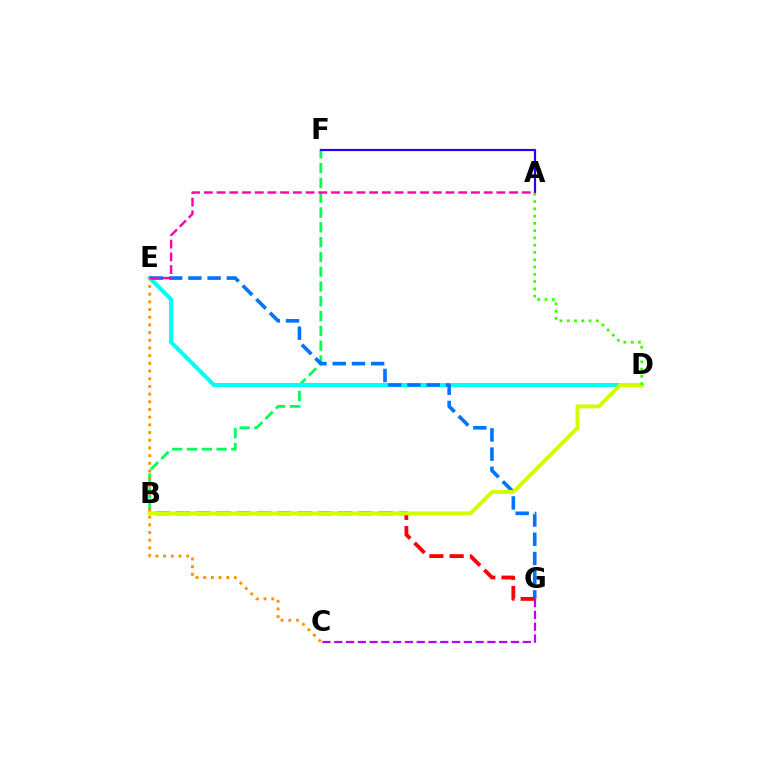{('B', 'F'): [{'color': '#00ff5c', 'line_style': 'dashed', 'thickness': 2.01}], ('C', 'G'): [{'color': '#b900ff', 'line_style': 'dashed', 'thickness': 1.6}], ('A', 'F'): [{'color': '#2500ff', 'line_style': 'solid', 'thickness': 1.58}], ('D', 'E'): [{'color': '#00fff6', 'line_style': 'solid', 'thickness': 2.94}], ('E', 'G'): [{'color': '#0074ff', 'line_style': 'dashed', 'thickness': 2.61}], ('C', 'E'): [{'color': '#ff9400', 'line_style': 'dotted', 'thickness': 2.09}], ('B', 'G'): [{'color': '#ff0000', 'line_style': 'dashed', 'thickness': 2.75}], ('A', 'E'): [{'color': '#ff00ac', 'line_style': 'dashed', 'thickness': 1.73}], ('B', 'D'): [{'color': '#d1ff00', 'line_style': 'solid', 'thickness': 2.84}], ('A', 'D'): [{'color': '#3dff00', 'line_style': 'dotted', 'thickness': 1.98}]}